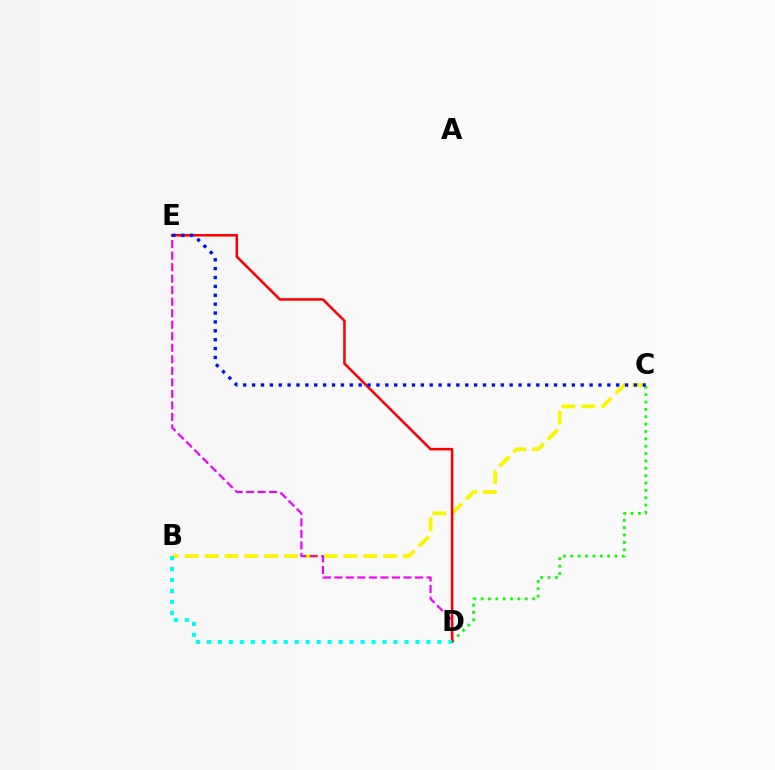{('B', 'C'): [{'color': '#fcf500', 'line_style': 'dashed', 'thickness': 2.69}], ('D', 'E'): [{'color': '#ee00ff', 'line_style': 'dashed', 'thickness': 1.56}, {'color': '#ff0000', 'line_style': 'solid', 'thickness': 1.82}], ('C', 'D'): [{'color': '#08ff00', 'line_style': 'dotted', 'thickness': 2.0}], ('B', 'D'): [{'color': '#00fff6', 'line_style': 'dotted', 'thickness': 2.98}], ('C', 'E'): [{'color': '#0010ff', 'line_style': 'dotted', 'thickness': 2.41}]}